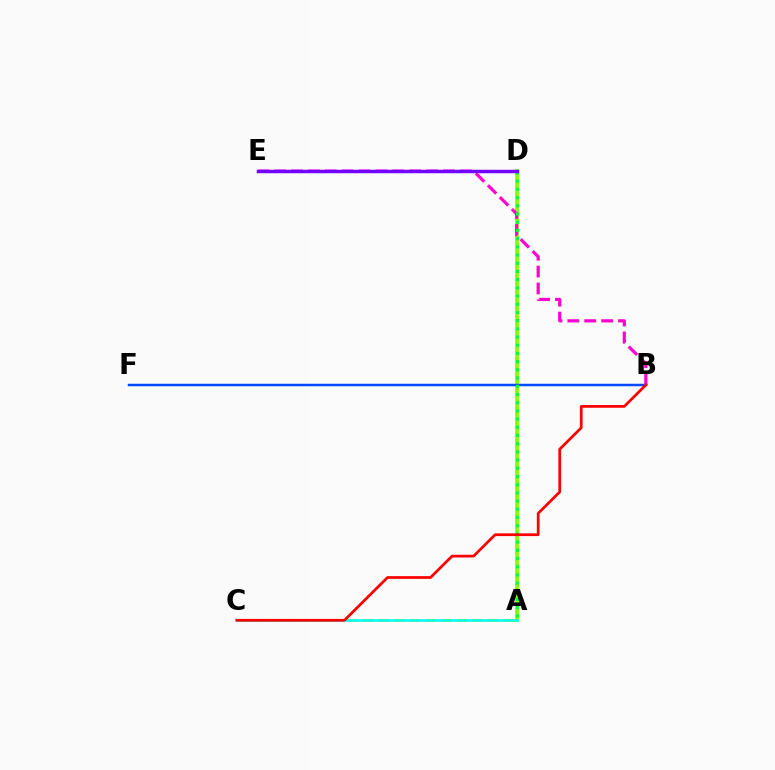{('A', 'D'): [{'color': '#84ff00', 'line_style': 'solid', 'thickness': 2.7}, {'color': '#00ff39', 'line_style': 'dotted', 'thickness': 2.23}], ('A', 'C'): [{'color': '#ffbd00', 'line_style': 'dashed', 'thickness': 2.13}, {'color': '#00fff6', 'line_style': 'solid', 'thickness': 1.86}], ('B', 'F'): [{'color': '#004bff', 'line_style': 'solid', 'thickness': 1.8}], ('B', 'E'): [{'color': '#ff00cf', 'line_style': 'dashed', 'thickness': 2.29}], ('B', 'C'): [{'color': '#ff0000', 'line_style': 'solid', 'thickness': 1.97}], ('D', 'E'): [{'color': '#7200ff', 'line_style': 'solid', 'thickness': 2.49}]}